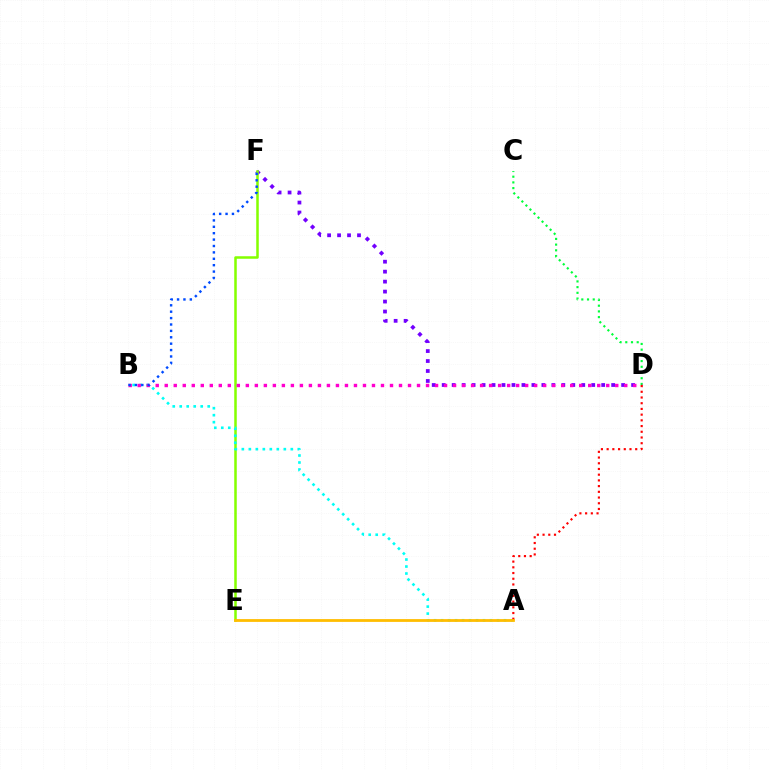{('D', 'F'): [{'color': '#7200ff', 'line_style': 'dotted', 'thickness': 2.71}], ('C', 'D'): [{'color': '#00ff39', 'line_style': 'dotted', 'thickness': 1.55}], ('E', 'F'): [{'color': '#84ff00', 'line_style': 'solid', 'thickness': 1.82}], ('A', 'B'): [{'color': '#00fff6', 'line_style': 'dotted', 'thickness': 1.9}], ('B', 'D'): [{'color': '#ff00cf', 'line_style': 'dotted', 'thickness': 2.45}], ('A', 'D'): [{'color': '#ff0000', 'line_style': 'dotted', 'thickness': 1.55}], ('A', 'E'): [{'color': '#ffbd00', 'line_style': 'solid', 'thickness': 2.01}], ('B', 'F'): [{'color': '#004bff', 'line_style': 'dotted', 'thickness': 1.74}]}